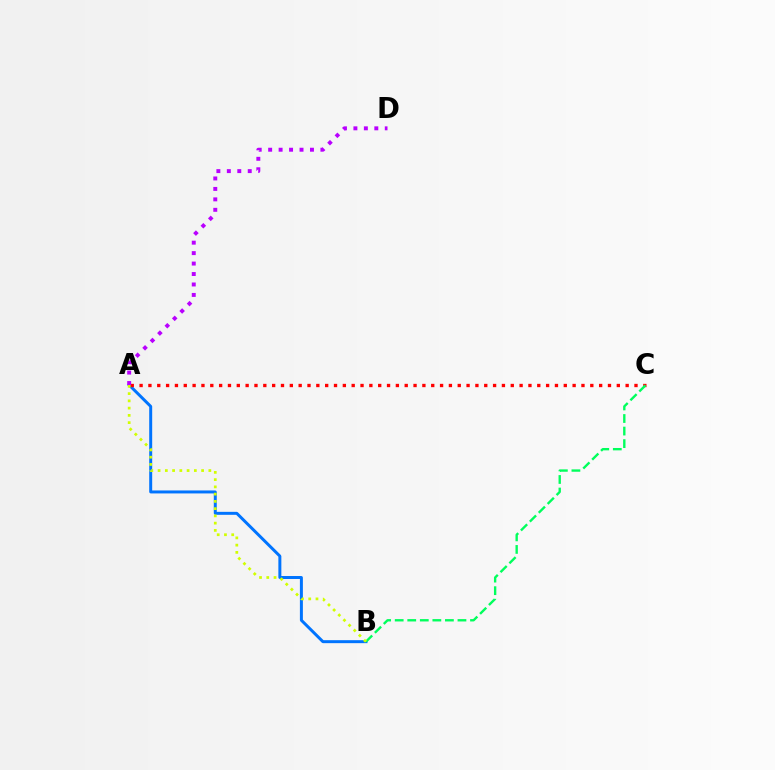{('A', 'B'): [{'color': '#0074ff', 'line_style': 'solid', 'thickness': 2.14}, {'color': '#d1ff00', 'line_style': 'dotted', 'thickness': 1.97}], ('A', 'C'): [{'color': '#ff0000', 'line_style': 'dotted', 'thickness': 2.4}], ('B', 'C'): [{'color': '#00ff5c', 'line_style': 'dashed', 'thickness': 1.71}], ('A', 'D'): [{'color': '#b900ff', 'line_style': 'dotted', 'thickness': 2.84}]}